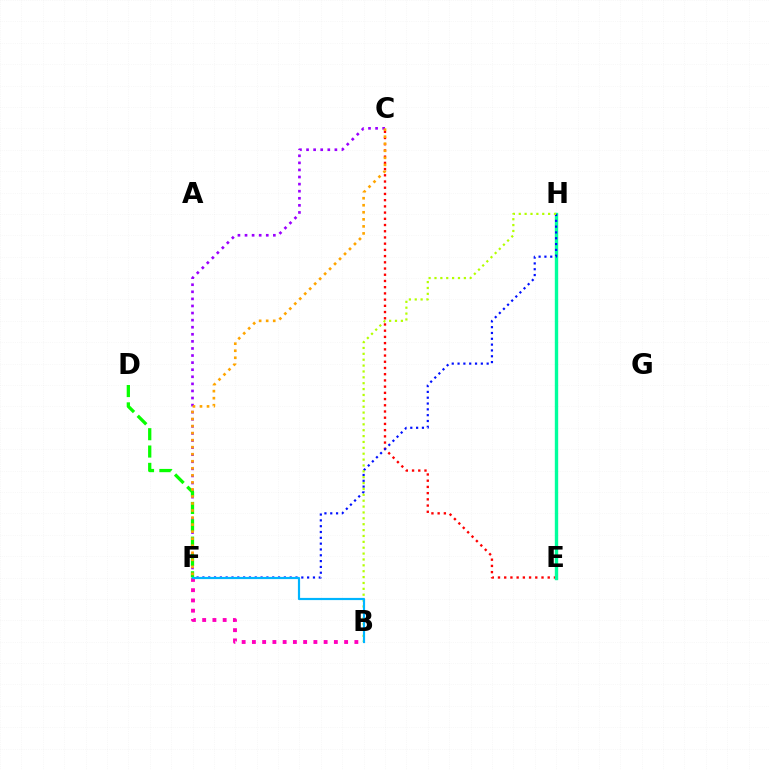{('B', 'F'): [{'color': '#ff00bd', 'line_style': 'dotted', 'thickness': 2.78}, {'color': '#00b5ff', 'line_style': 'solid', 'thickness': 1.58}], ('C', 'E'): [{'color': '#ff0000', 'line_style': 'dotted', 'thickness': 1.69}], ('E', 'H'): [{'color': '#00ff9d', 'line_style': 'solid', 'thickness': 2.43}], ('F', 'H'): [{'color': '#0010ff', 'line_style': 'dotted', 'thickness': 1.58}], ('C', 'F'): [{'color': '#9b00ff', 'line_style': 'dotted', 'thickness': 1.92}, {'color': '#ffa500', 'line_style': 'dotted', 'thickness': 1.91}], ('B', 'H'): [{'color': '#b3ff00', 'line_style': 'dotted', 'thickness': 1.6}], ('D', 'F'): [{'color': '#08ff00', 'line_style': 'dashed', 'thickness': 2.36}]}